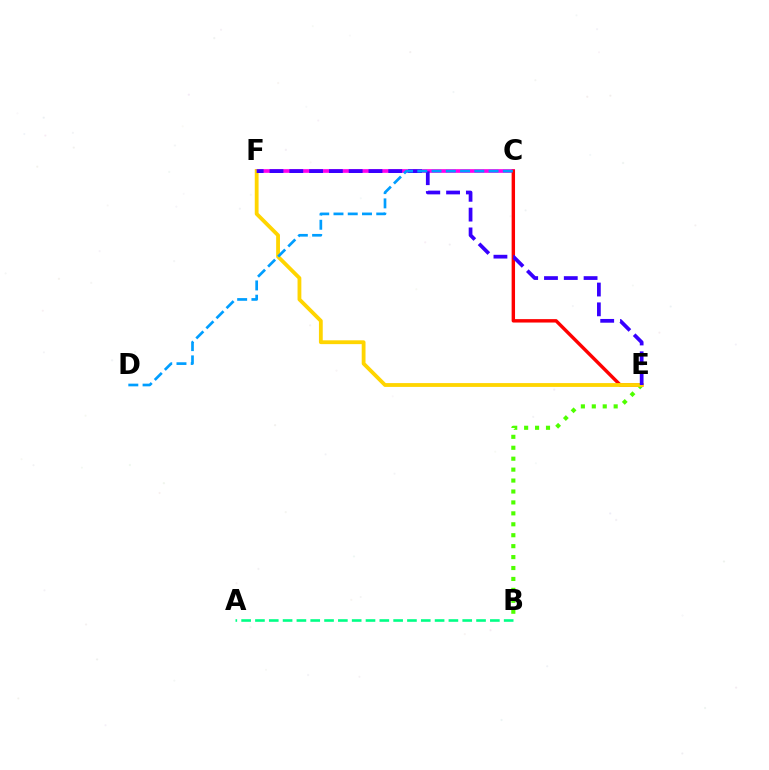{('C', 'F'): [{'color': '#ff00ed', 'line_style': 'solid', 'thickness': 2.65}], ('B', 'E'): [{'color': '#4fff00', 'line_style': 'dotted', 'thickness': 2.97}], ('C', 'E'): [{'color': '#ff0000', 'line_style': 'solid', 'thickness': 2.46}], ('E', 'F'): [{'color': '#ffd500', 'line_style': 'solid', 'thickness': 2.74}, {'color': '#3700ff', 'line_style': 'dashed', 'thickness': 2.69}], ('A', 'B'): [{'color': '#00ff86', 'line_style': 'dashed', 'thickness': 1.88}], ('C', 'D'): [{'color': '#009eff', 'line_style': 'dashed', 'thickness': 1.94}]}